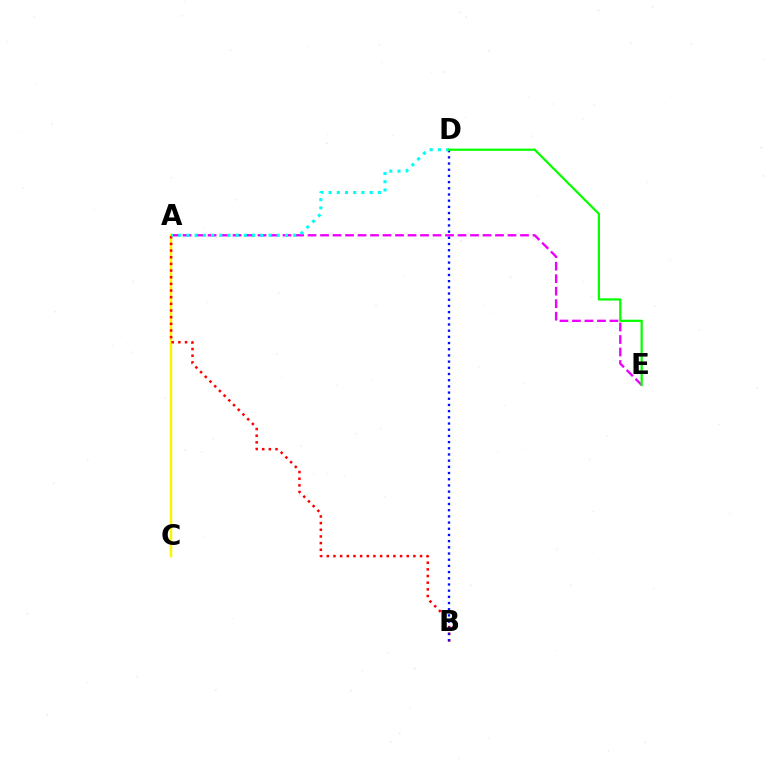{('A', 'C'): [{'color': '#fcf500', 'line_style': 'solid', 'thickness': 1.78}], ('A', 'B'): [{'color': '#ff0000', 'line_style': 'dotted', 'thickness': 1.81}], ('A', 'E'): [{'color': '#ee00ff', 'line_style': 'dashed', 'thickness': 1.7}], ('B', 'D'): [{'color': '#0010ff', 'line_style': 'dotted', 'thickness': 1.68}], ('A', 'D'): [{'color': '#00fff6', 'line_style': 'dotted', 'thickness': 2.23}], ('D', 'E'): [{'color': '#08ff00', 'line_style': 'solid', 'thickness': 1.61}]}